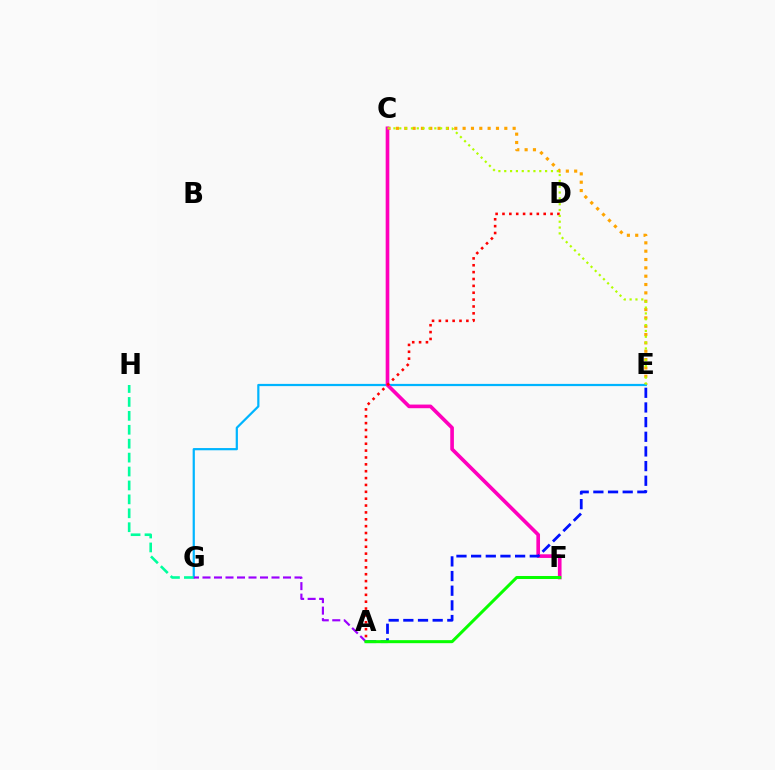{('C', 'E'): [{'color': '#ffa500', 'line_style': 'dotted', 'thickness': 2.27}, {'color': '#b3ff00', 'line_style': 'dotted', 'thickness': 1.59}], ('E', 'G'): [{'color': '#00b5ff', 'line_style': 'solid', 'thickness': 1.6}], ('C', 'F'): [{'color': '#ff00bd', 'line_style': 'solid', 'thickness': 2.63}], ('G', 'H'): [{'color': '#00ff9d', 'line_style': 'dashed', 'thickness': 1.89}], ('A', 'G'): [{'color': '#9b00ff', 'line_style': 'dashed', 'thickness': 1.56}], ('A', 'E'): [{'color': '#0010ff', 'line_style': 'dashed', 'thickness': 1.99}], ('A', 'D'): [{'color': '#ff0000', 'line_style': 'dotted', 'thickness': 1.87}], ('A', 'F'): [{'color': '#08ff00', 'line_style': 'solid', 'thickness': 2.18}]}